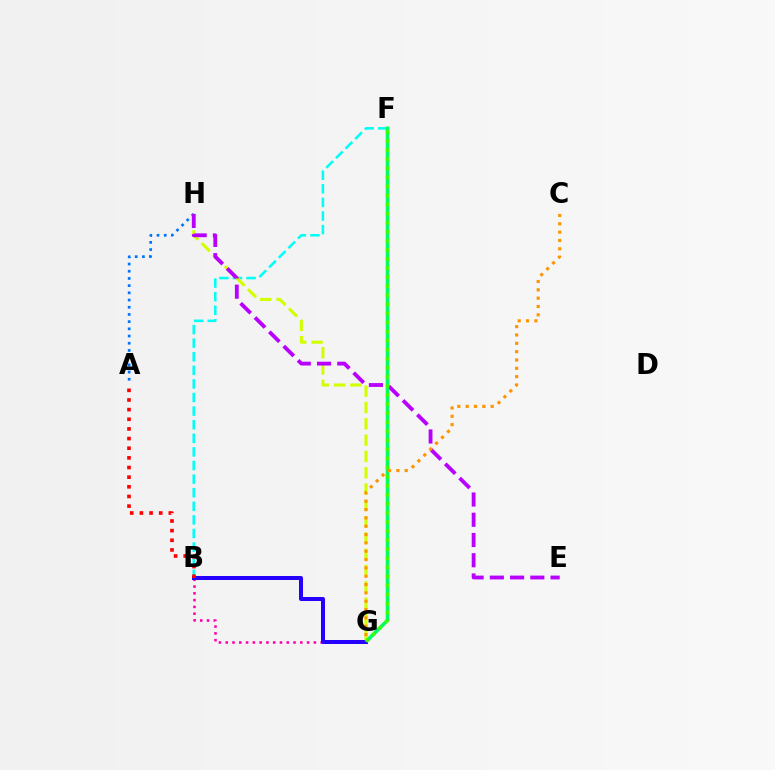{('B', 'F'): [{'color': '#00fff6', 'line_style': 'dashed', 'thickness': 1.85}], ('G', 'H'): [{'color': '#d1ff00', 'line_style': 'dashed', 'thickness': 2.22}], ('A', 'H'): [{'color': '#0074ff', 'line_style': 'dotted', 'thickness': 1.96}], ('B', 'G'): [{'color': '#ff00ac', 'line_style': 'dotted', 'thickness': 1.84}, {'color': '#2500ff', 'line_style': 'solid', 'thickness': 2.89}], ('E', 'H'): [{'color': '#b900ff', 'line_style': 'dashed', 'thickness': 2.75}], ('F', 'G'): [{'color': '#00ff5c', 'line_style': 'solid', 'thickness': 2.57}, {'color': '#3dff00', 'line_style': 'dotted', 'thickness': 2.46}], ('C', 'G'): [{'color': '#ff9400', 'line_style': 'dotted', 'thickness': 2.26}], ('A', 'B'): [{'color': '#ff0000', 'line_style': 'dotted', 'thickness': 2.62}]}